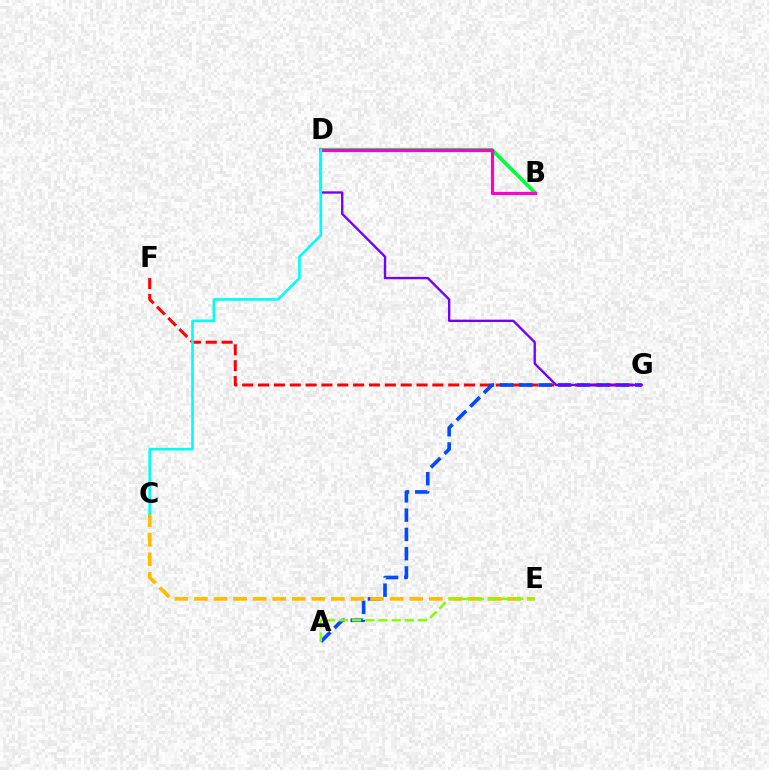{('B', 'D'): [{'color': '#00ff39', 'line_style': 'solid', 'thickness': 2.65}, {'color': '#ff00cf', 'line_style': 'solid', 'thickness': 2.3}], ('F', 'G'): [{'color': '#ff0000', 'line_style': 'dashed', 'thickness': 2.15}], ('A', 'G'): [{'color': '#004bff', 'line_style': 'dashed', 'thickness': 2.62}], ('D', 'G'): [{'color': '#7200ff', 'line_style': 'solid', 'thickness': 1.69}], ('C', 'E'): [{'color': '#ffbd00', 'line_style': 'dashed', 'thickness': 2.66}], ('C', 'D'): [{'color': '#00fff6', 'line_style': 'solid', 'thickness': 1.91}], ('A', 'E'): [{'color': '#84ff00', 'line_style': 'dashed', 'thickness': 1.79}]}